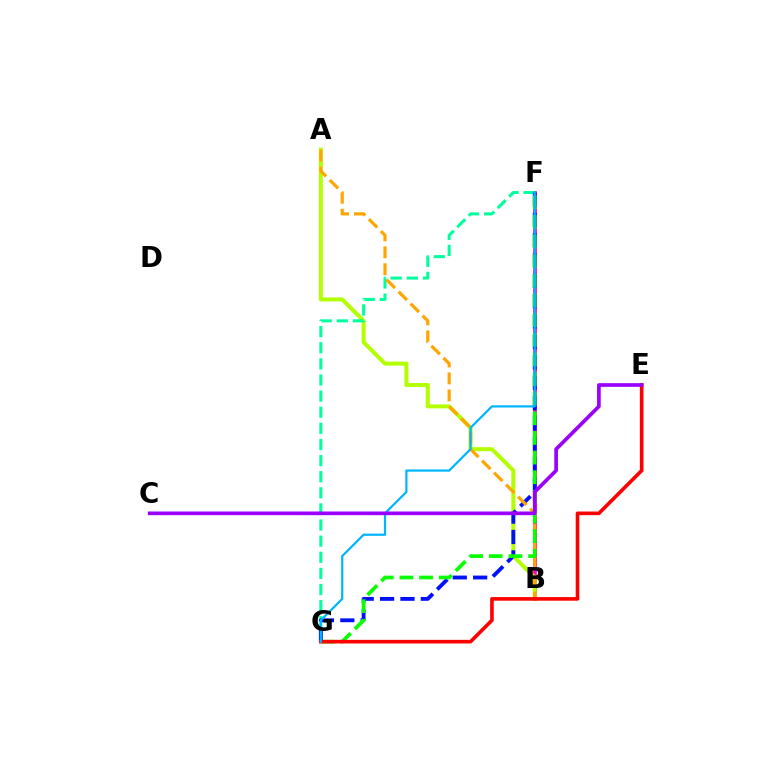{('B', 'F'): [{'color': '#ff00bd', 'line_style': 'solid', 'thickness': 2.68}], ('A', 'B'): [{'color': '#b3ff00', 'line_style': 'solid', 'thickness': 2.87}, {'color': '#ffa500', 'line_style': 'dashed', 'thickness': 2.31}], ('F', 'G'): [{'color': '#00ff9d', 'line_style': 'dashed', 'thickness': 2.19}, {'color': '#0010ff', 'line_style': 'dashed', 'thickness': 2.77}, {'color': '#08ff00', 'line_style': 'dashed', 'thickness': 2.67}, {'color': '#00b5ff', 'line_style': 'solid', 'thickness': 1.59}], ('E', 'G'): [{'color': '#ff0000', 'line_style': 'solid', 'thickness': 2.6}], ('C', 'E'): [{'color': '#9b00ff', 'line_style': 'solid', 'thickness': 2.65}]}